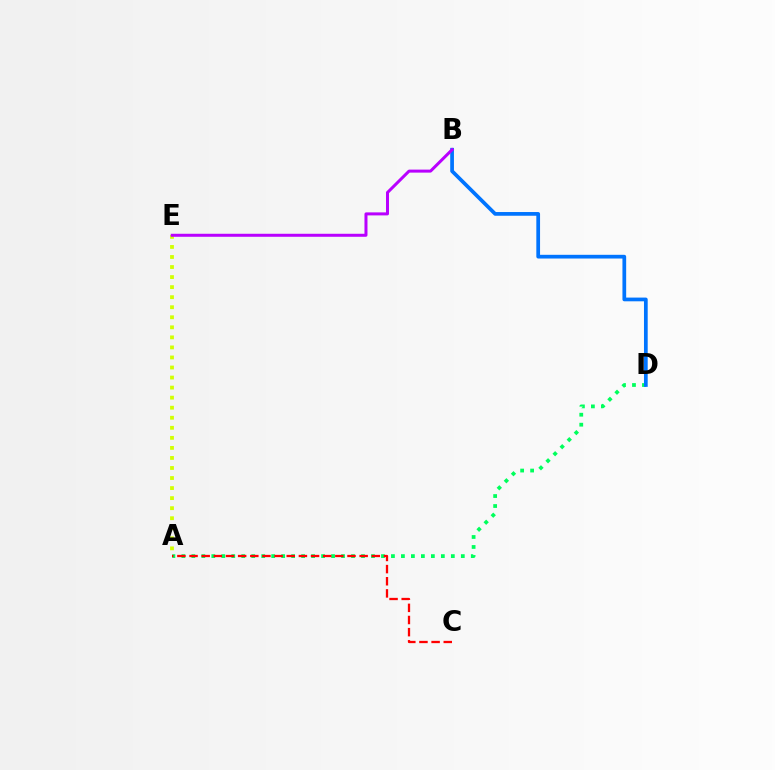{('A', 'D'): [{'color': '#00ff5c', 'line_style': 'dotted', 'thickness': 2.71}], ('A', 'E'): [{'color': '#d1ff00', 'line_style': 'dotted', 'thickness': 2.73}], ('B', 'D'): [{'color': '#0074ff', 'line_style': 'solid', 'thickness': 2.68}], ('A', 'C'): [{'color': '#ff0000', 'line_style': 'dashed', 'thickness': 1.65}], ('B', 'E'): [{'color': '#b900ff', 'line_style': 'solid', 'thickness': 2.17}]}